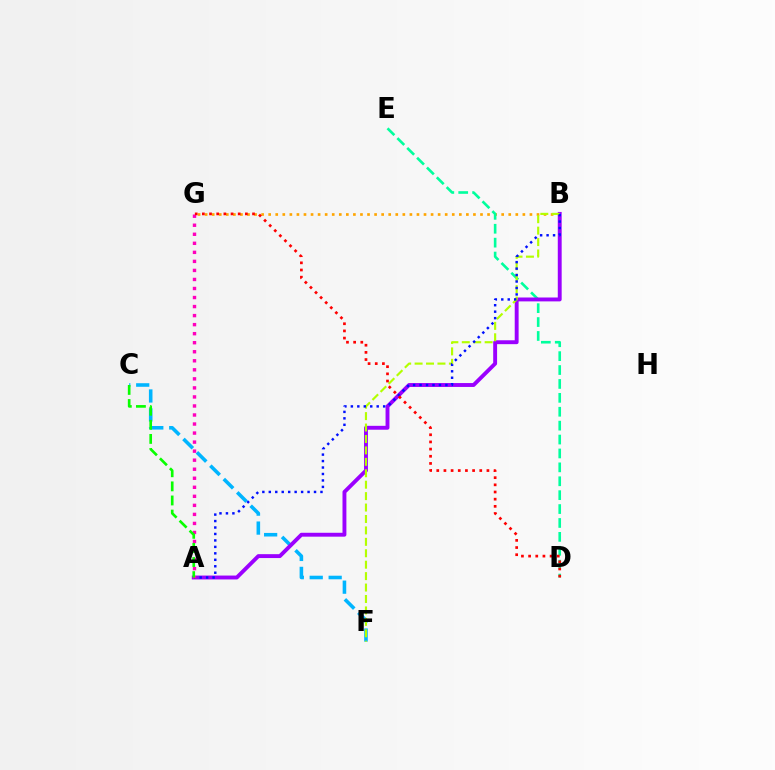{('C', 'F'): [{'color': '#00b5ff', 'line_style': 'dashed', 'thickness': 2.57}], ('B', 'G'): [{'color': '#ffa500', 'line_style': 'dotted', 'thickness': 1.92}], ('D', 'E'): [{'color': '#00ff9d', 'line_style': 'dashed', 'thickness': 1.89}], ('A', 'B'): [{'color': '#9b00ff', 'line_style': 'solid', 'thickness': 2.8}, {'color': '#0010ff', 'line_style': 'dotted', 'thickness': 1.76}], ('B', 'F'): [{'color': '#b3ff00', 'line_style': 'dashed', 'thickness': 1.55}], ('A', 'G'): [{'color': '#ff00bd', 'line_style': 'dotted', 'thickness': 2.46}], ('A', 'C'): [{'color': '#08ff00', 'line_style': 'dashed', 'thickness': 1.92}], ('D', 'G'): [{'color': '#ff0000', 'line_style': 'dotted', 'thickness': 1.95}]}